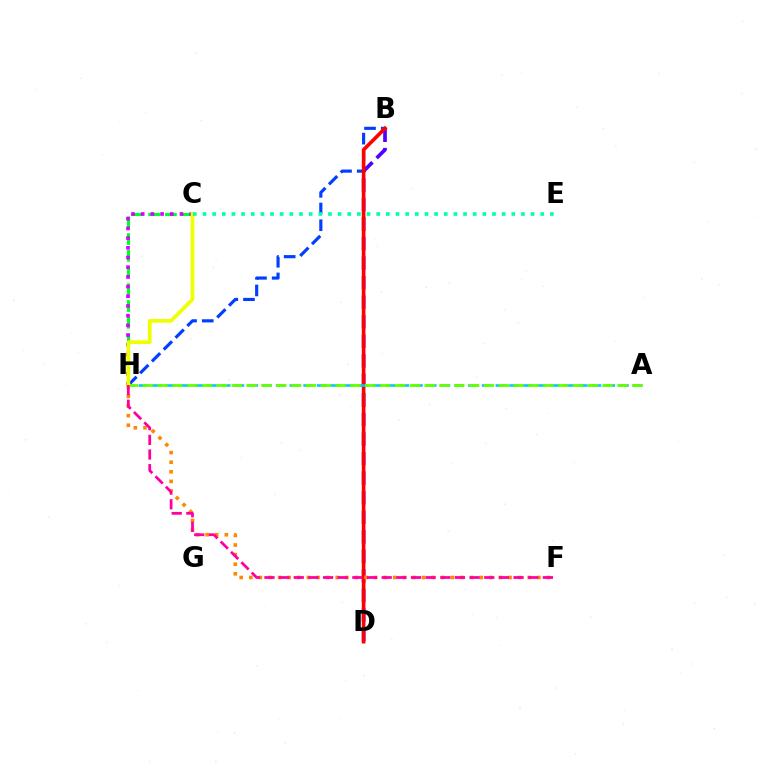{('B', 'H'): [{'color': '#003fff', 'line_style': 'dashed', 'thickness': 2.27}], ('B', 'D'): [{'color': '#4f00ff', 'line_style': 'dashed', 'thickness': 2.66}, {'color': '#ff0000', 'line_style': 'solid', 'thickness': 2.61}], ('A', 'H'): [{'color': '#00c7ff', 'line_style': 'dashed', 'thickness': 1.87}, {'color': '#66ff00', 'line_style': 'dashed', 'thickness': 2.02}], ('C', 'H'): [{'color': '#00ff27', 'line_style': 'dashed', 'thickness': 2.27}, {'color': '#d600ff', 'line_style': 'dotted', 'thickness': 2.63}, {'color': '#eeff00', 'line_style': 'solid', 'thickness': 2.69}], ('F', 'H'): [{'color': '#ff8800', 'line_style': 'dotted', 'thickness': 2.61}, {'color': '#ff00a0', 'line_style': 'dashed', 'thickness': 1.99}], ('C', 'E'): [{'color': '#00ffaf', 'line_style': 'dotted', 'thickness': 2.62}]}